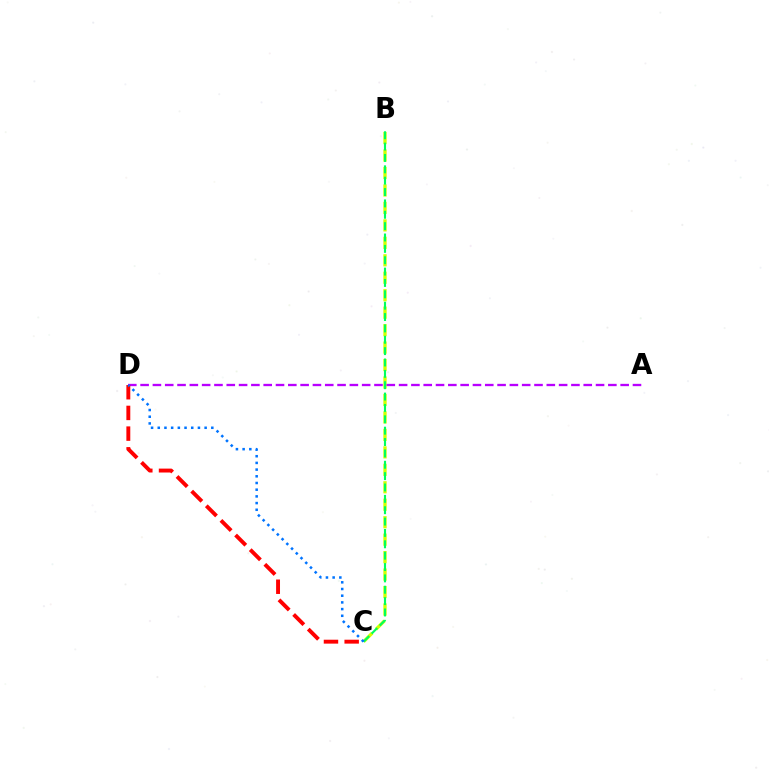{('B', 'C'): [{'color': '#d1ff00', 'line_style': 'dashed', 'thickness': 2.37}, {'color': '#00ff5c', 'line_style': 'dashed', 'thickness': 1.54}], ('A', 'D'): [{'color': '#b900ff', 'line_style': 'dashed', 'thickness': 1.67}], ('C', 'D'): [{'color': '#ff0000', 'line_style': 'dashed', 'thickness': 2.81}, {'color': '#0074ff', 'line_style': 'dotted', 'thickness': 1.82}]}